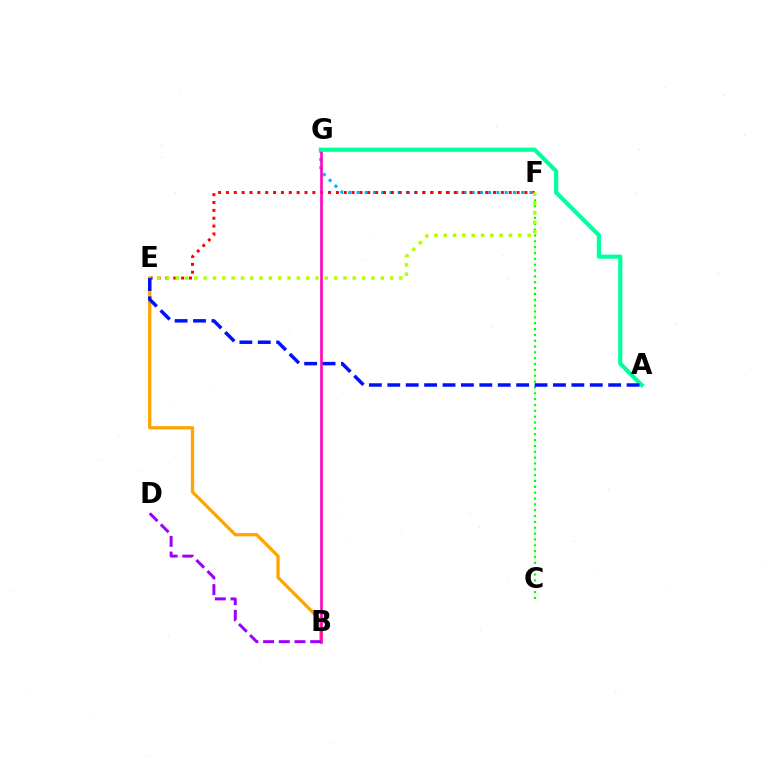{('F', 'G'): [{'color': '#00b5ff', 'line_style': 'dotted', 'thickness': 2.24}], ('B', 'E'): [{'color': '#ffa500', 'line_style': 'solid', 'thickness': 2.37}], ('E', 'F'): [{'color': '#ff0000', 'line_style': 'dotted', 'thickness': 2.13}, {'color': '#b3ff00', 'line_style': 'dotted', 'thickness': 2.53}], ('C', 'F'): [{'color': '#08ff00', 'line_style': 'dotted', 'thickness': 1.59}], ('B', 'G'): [{'color': '#ff00bd', 'line_style': 'solid', 'thickness': 1.88}], ('A', 'G'): [{'color': '#00ff9d', 'line_style': 'solid', 'thickness': 3.0}], ('A', 'E'): [{'color': '#0010ff', 'line_style': 'dashed', 'thickness': 2.5}], ('B', 'D'): [{'color': '#9b00ff', 'line_style': 'dashed', 'thickness': 2.13}]}